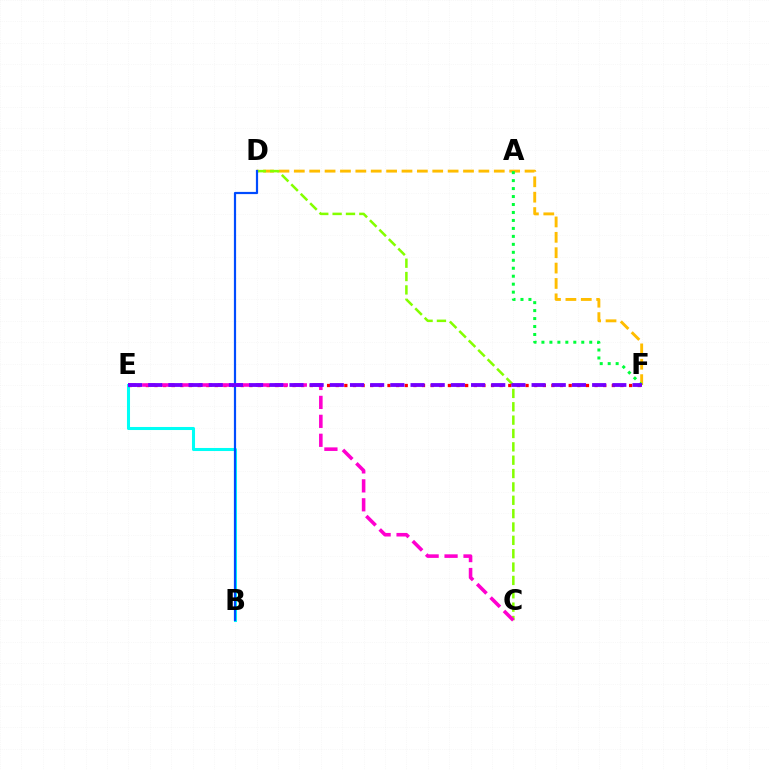{('B', 'E'): [{'color': '#00fff6', 'line_style': 'solid', 'thickness': 2.2}], ('D', 'F'): [{'color': '#ffbd00', 'line_style': 'dashed', 'thickness': 2.09}], ('A', 'F'): [{'color': '#00ff39', 'line_style': 'dotted', 'thickness': 2.16}], ('C', 'D'): [{'color': '#84ff00', 'line_style': 'dashed', 'thickness': 1.81}], ('E', 'F'): [{'color': '#ff0000', 'line_style': 'dotted', 'thickness': 2.34}, {'color': '#7200ff', 'line_style': 'dashed', 'thickness': 2.74}], ('B', 'D'): [{'color': '#004bff', 'line_style': 'solid', 'thickness': 1.59}], ('C', 'E'): [{'color': '#ff00cf', 'line_style': 'dashed', 'thickness': 2.57}]}